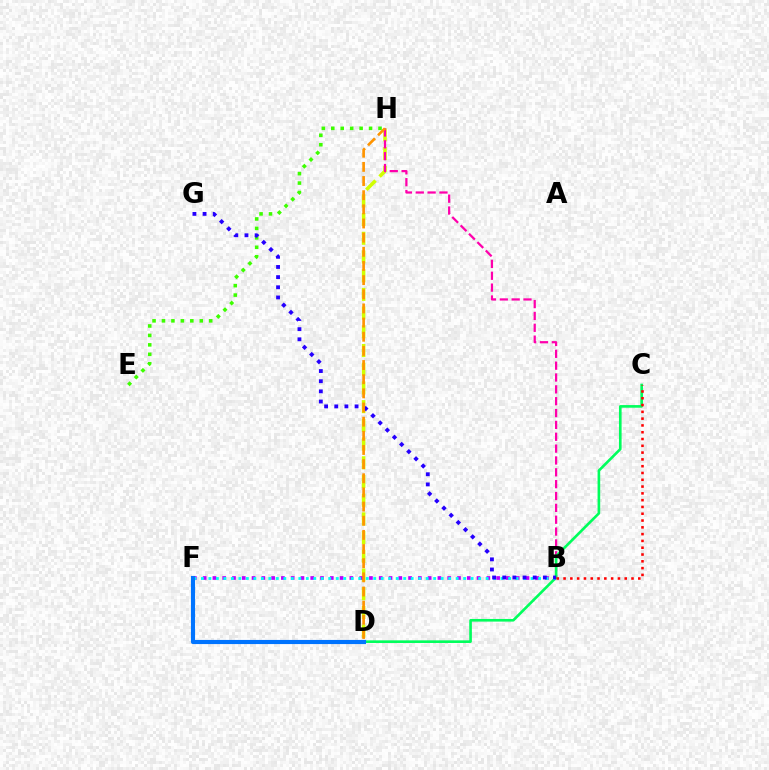{('D', 'H'): [{'color': '#d1ff00', 'line_style': 'dashed', 'thickness': 2.54}, {'color': '#ff9400', 'line_style': 'dashed', 'thickness': 1.92}], ('B', 'F'): [{'color': '#b900ff', 'line_style': 'dotted', 'thickness': 2.66}, {'color': '#00fff6', 'line_style': 'dotted', 'thickness': 2.04}], ('B', 'H'): [{'color': '#ff00ac', 'line_style': 'dashed', 'thickness': 1.61}], ('C', 'D'): [{'color': '#00ff5c', 'line_style': 'solid', 'thickness': 1.9}], ('E', 'H'): [{'color': '#3dff00', 'line_style': 'dotted', 'thickness': 2.57}], ('B', 'G'): [{'color': '#2500ff', 'line_style': 'dotted', 'thickness': 2.76}], ('B', 'C'): [{'color': '#ff0000', 'line_style': 'dotted', 'thickness': 1.85}], ('D', 'F'): [{'color': '#0074ff', 'line_style': 'solid', 'thickness': 2.98}]}